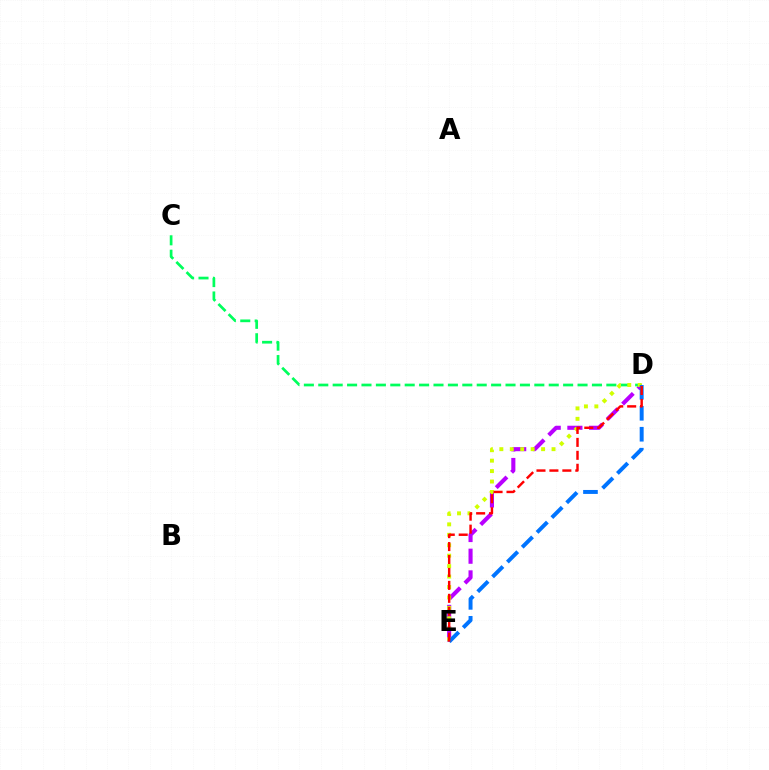{('D', 'E'): [{'color': '#b900ff', 'line_style': 'dashed', 'thickness': 2.95}, {'color': '#d1ff00', 'line_style': 'dotted', 'thickness': 2.84}, {'color': '#0074ff', 'line_style': 'dashed', 'thickness': 2.85}, {'color': '#ff0000', 'line_style': 'dashed', 'thickness': 1.76}], ('C', 'D'): [{'color': '#00ff5c', 'line_style': 'dashed', 'thickness': 1.96}]}